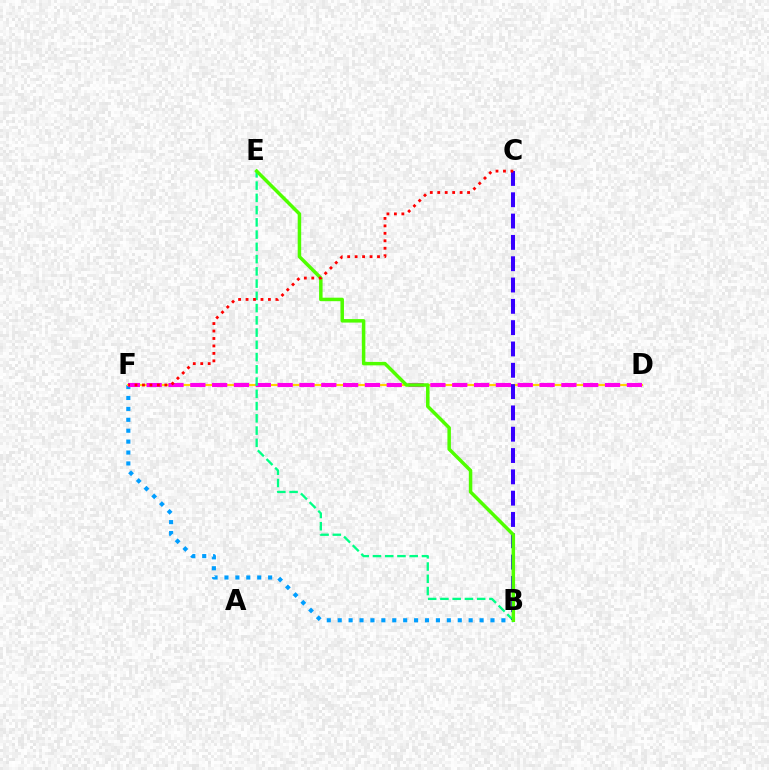{('B', 'F'): [{'color': '#009eff', 'line_style': 'dotted', 'thickness': 2.96}], ('D', 'F'): [{'color': '#ffd500', 'line_style': 'solid', 'thickness': 1.53}, {'color': '#ff00ed', 'line_style': 'dashed', 'thickness': 2.97}], ('B', 'E'): [{'color': '#00ff86', 'line_style': 'dashed', 'thickness': 1.66}, {'color': '#4fff00', 'line_style': 'solid', 'thickness': 2.51}], ('B', 'C'): [{'color': '#3700ff', 'line_style': 'dashed', 'thickness': 2.9}], ('C', 'F'): [{'color': '#ff0000', 'line_style': 'dotted', 'thickness': 2.03}]}